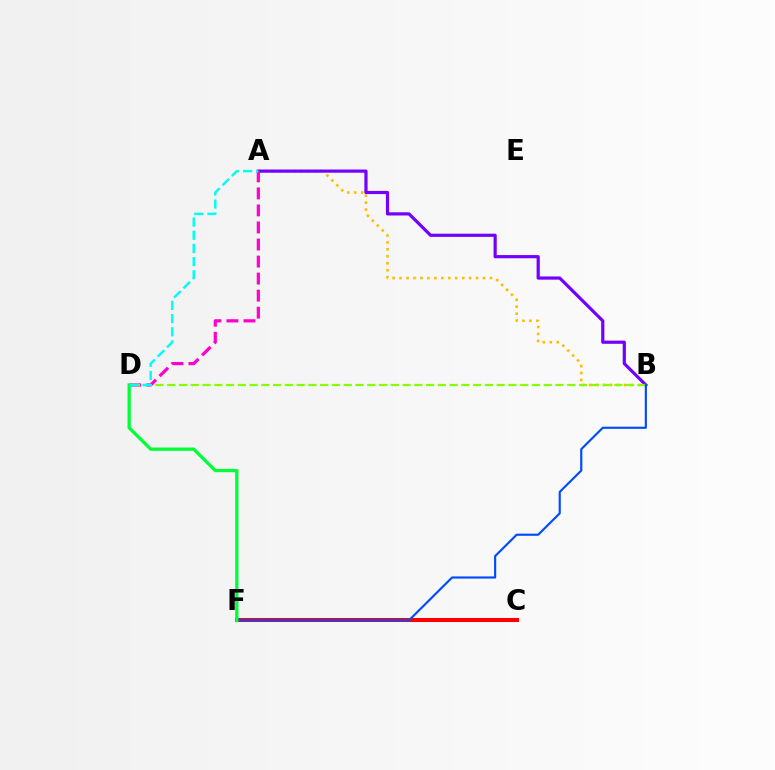{('A', 'B'): [{'color': '#ffbd00', 'line_style': 'dotted', 'thickness': 1.89}, {'color': '#7200ff', 'line_style': 'solid', 'thickness': 2.29}], ('C', 'F'): [{'color': '#ff0000', 'line_style': 'solid', 'thickness': 2.9}], ('A', 'D'): [{'color': '#ff00cf', 'line_style': 'dashed', 'thickness': 2.31}, {'color': '#00fff6', 'line_style': 'dashed', 'thickness': 1.79}], ('B', 'D'): [{'color': '#84ff00', 'line_style': 'dashed', 'thickness': 1.6}], ('B', 'F'): [{'color': '#004bff', 'line_style': 'solid', 'thickness': 1.55}], ('D', 'F'): [{'color': '#00ff39', 'line_style': 'solid', 'thickness': 2.37}]}